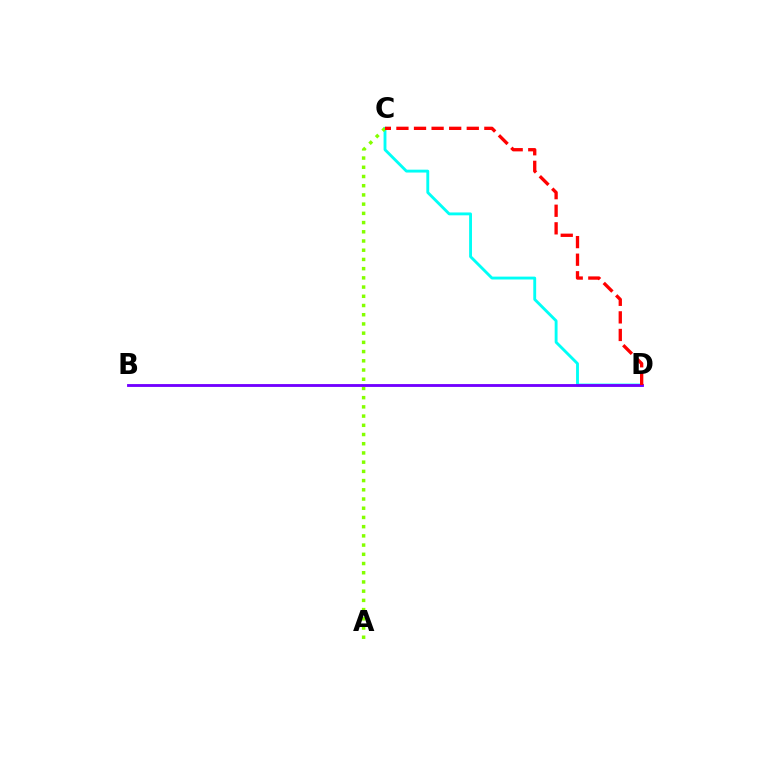{('C', 'D'): [{'color': '#00fff6', 'line_style': 'solid', 'thickness': 2.06}, {'color': '#ff0000', 'line_style': 'dashed', 'thickness': 2.39}], ('A', 'C'): [{'color': '#84ff00', 'line_style': 'dotted', 'thickness': 2.5}], ('B', 'D'): [{'color': '#7200ff', 'line_style': 'solid', 'thickness': 2.05}]}